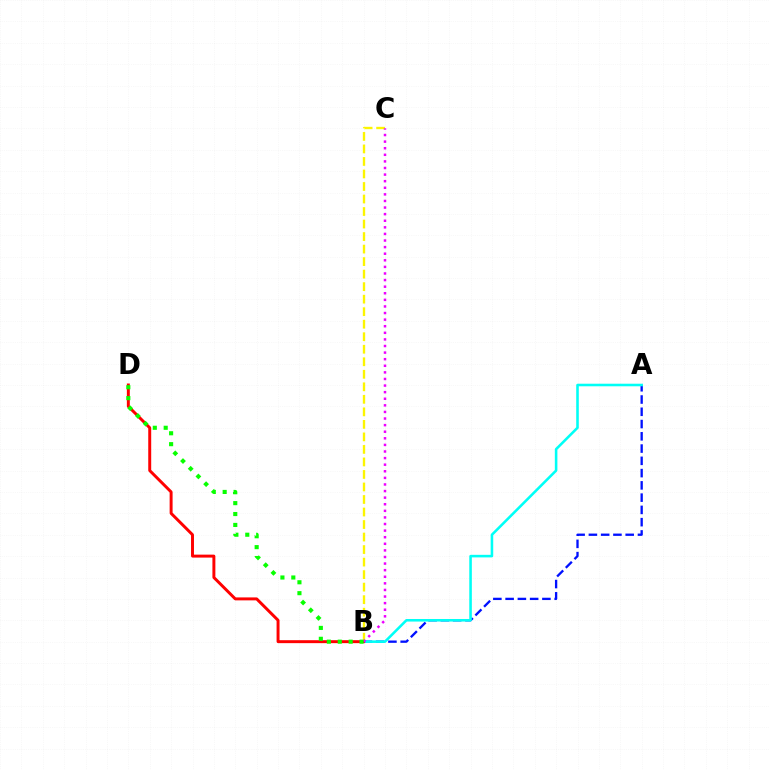{('A', 'B'): [{'color': '#0010ff', 'line_style': 'dashed', 'thickness': 1.67}, {'color': '#00fff6', 'line_style': 'solid', 'thickness': 1.85}], ('B', 'C'): [{'color': '#fcf500', 'line_style': 'dashed', 'thickness': 1.7}, {'color': '#ee00ff', 'line_style': 'dotted', 'thickness': 1.79}], ('B', 'D'): [{'color': '#ff0000', 'line_style': 'solid', 'thickness': 2.13}, {'color': '#08ff00', 'line_style': 'dotted', 'thickness': 2.96}]}